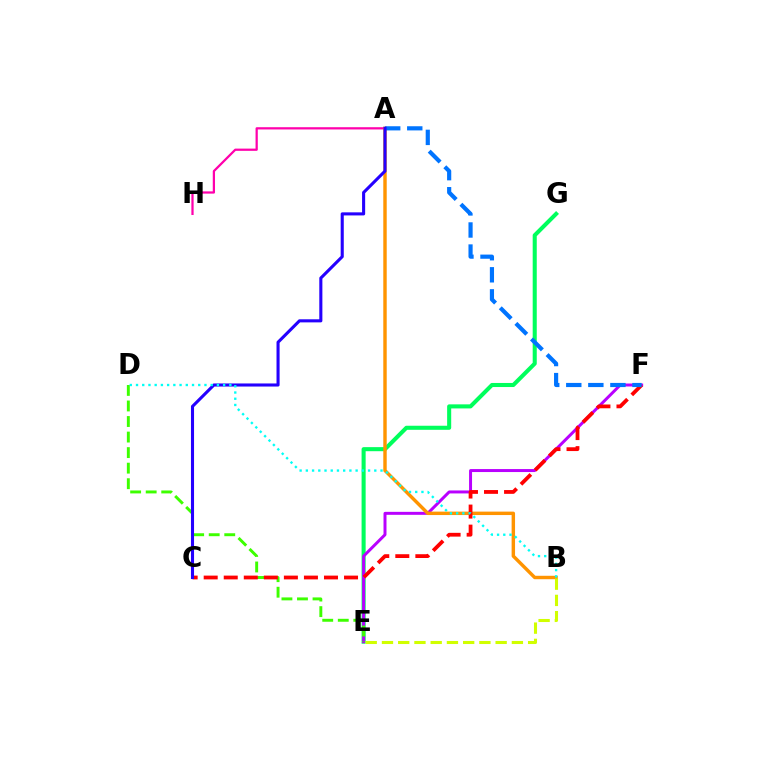{('A', 'H'): [{'color': '#ff00ac', 'line_style': 'solid', 'thickness': 1.61}], ('E', 'G'): [{'color': '#00ff5c', 'line_style': 'solid', 'thickness': 2.93}], ('E', 'F'): [{'color': '#b900ff', 'line_style': 'solid', 'thickness': 2.14}], ('A', 'B'): [{'color': '#ff9400', 'line_style': 'solid', 'thickness': 2.47}], ('D', 'E'): [{'color': '#3dff00', 'line_style': 'dashed', 'thickness': 2.11}], ('B', 'E'): [{'color': '#d1ff00', 'line_style': 'dashed', 'thickness': 2.21}], ('C', 'F'): [{'color': '#ff0000', 'line_style': 'dashed', 'thickness': 2.72}], ('A', 'F'): [{'color': '#0074ff', 'line_style': 'dashed', 'thickness': 3.0}], ('A', 'C'): [{'color': '#2500ff', 'line_style': 'solid', 'thickness': 2.22}], ('B', 'D'): [{'color': '#00fff6', 'line_style': 'dotted', 'thickness': 1.69}]}